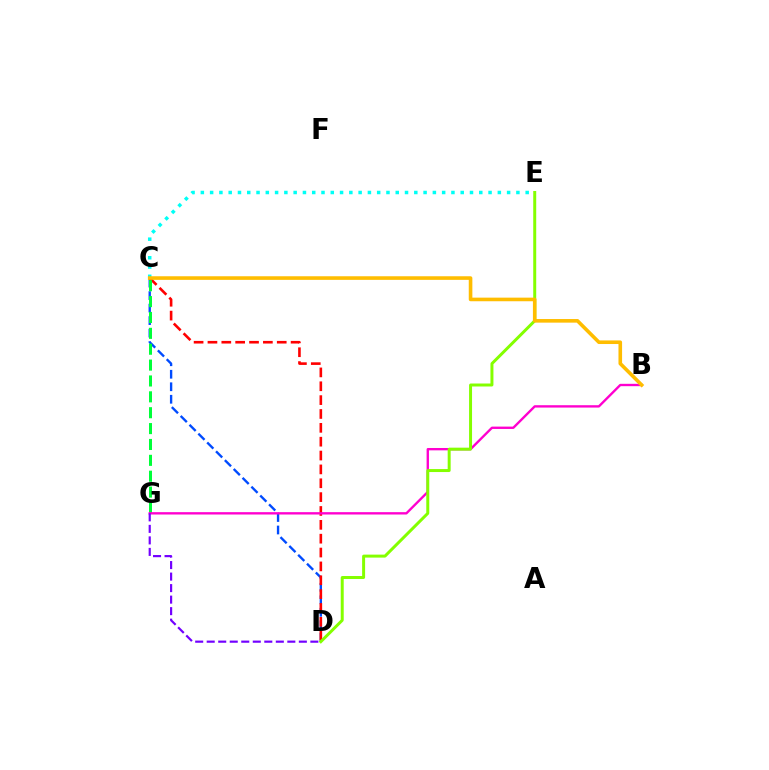{('C', 'D'): [{'color': '#004bff', 'line_style': 'dashed', 'thickness': 1.7}, {'color': '#ff0000', 'line_style': 'dashed', 'thickness': 1.88}], ('C', 'G'): [{'color': '#00ff39', 'line_style': 'dashed', 'thickness': 2.16}], ('B', 'G'): [{'color': '#ff00cf', 'line_style': 'solid', 'thickness': 1.7}], ('C', 'E'): [{'color': '#00fff6', 'line_style': 'dotted', 'thickness': 2.52}], ('D', 'G'): [{'color': '#7200ff', 'line_style': 'dashed', 'thickness': 1.56}], ('D', 'E'): [{'color': '#84ff00', 'line_style': 'solid', 'thickness': 2.14}], ('B', 'C'): [{'color': '#ffbd00', 'line_style': 'solid', 'thickness': 2.6}]}